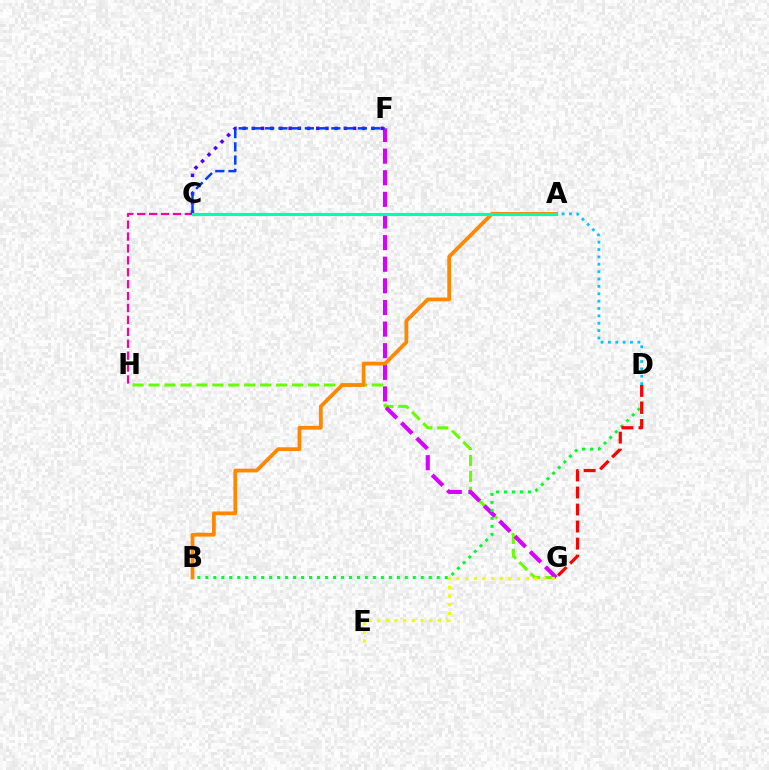{('G', 'H'): [{'color': '#66ff00', 'line_style': 'dashed', 'thickness': 2.17}], ('C', 'H'): [{'color': '#ff00a0', 'line_style': 'dashed', 'thickness': 1.62}], ('F', 'G'): [{'color': '#d600ff', 'line_style': 'dashed', 'thickness': 2.94}], ('E', 'G'): [{'color': '#eeff00', 'line_style': 'dotted', 'thickness': 2.35}], ('B', 'D'): [{'color': '#00ff27', 'line_style': 'dotted', 'thickness': 2.17}], ('C', 'F'): [{'color': '#4f00ff', 'line_style': 'dotted', 'thickness': 2.5}, {'color': '#003fff', 'line_style': 'dashed', 'thickness': 1.8}], ('A', 'B'): [{'color': '#ff8800', 'line_style': 'solid', 'thickness': 2.72}], ('D', 'G'): [{'color': '#ff0000', 'line_style': 'dashed', 'thickness': 2.31}], ('A', 'D'): [{'color': '#00c7ff', 'line_style': 'dotted', 'thickness': 2.0}], ('A', 'C'): [{'color': '#00ffaf', 'line_style': 'solid', 'thickness': 2.25}]}